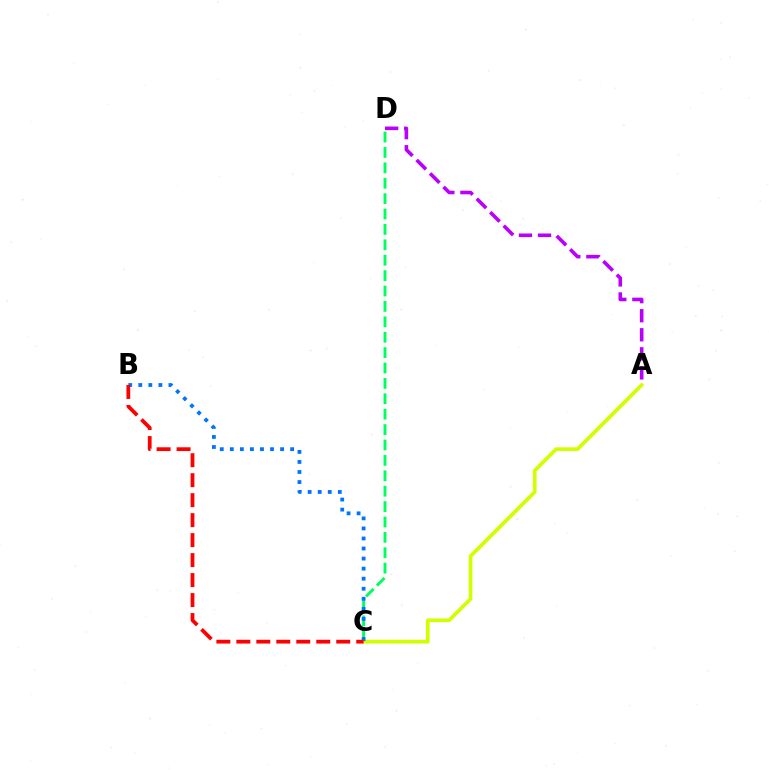{('C', 'D'): [{'color': '#00ff5c', 'line_style': 'dashed', 'thickness': 2.09}], ('A', 'C'): [{'color': '#d1ff00', 'line_style': 'solid', 'thickness': 2.66}], ('A', 'D'): [{'color': '#b900ff', 'line_style': 'dashed', 'thickness': 2.59}], ('B', 'C'): [{'color': '#0074ff', 'line_style': 'dotted', 'thickness': 2.73}, {'color': '#ff0000', 'line_style': 'dashed', 'thickness': 2.71}]}